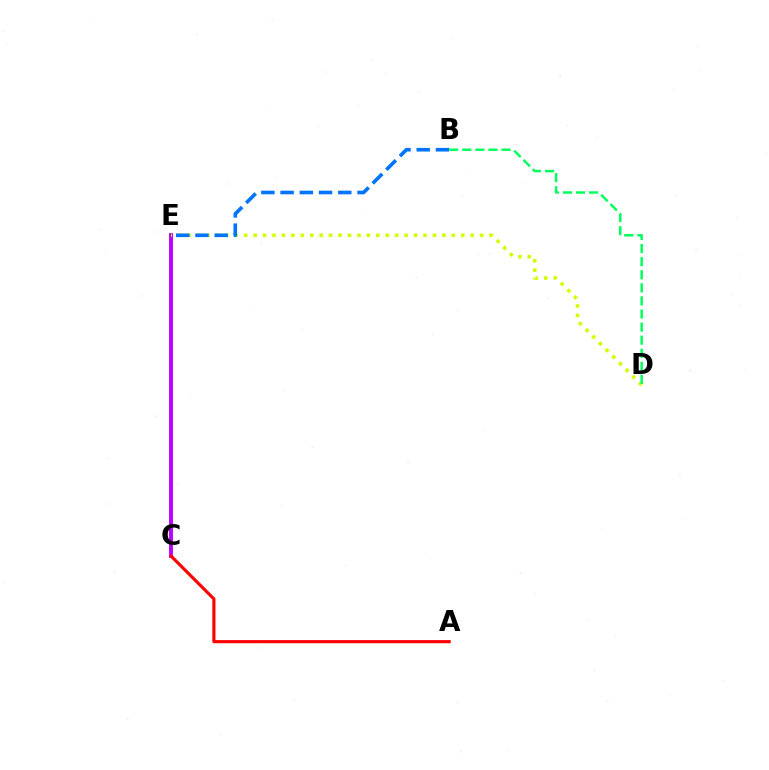{('C', 'E'): [{'color': '#b900ff', 'line_style': 'solid', 'thickness': 2.81}], ('D', 'E'): [{'color': '#d1ff00', 'line_style': 'dotted', 'thickness': 2.56}], ('A', 'C'): [{'color': '#ff0000', 'line_style': 'solid', 'thickness': 2.25}], ('B', 'E'): [{'color': '#0074ff', 'line_style': 'dashed', 'thickness': 2.61}], ('B', 'D'): [{'color': '#00ff5c', 'line_style': 'dashed', 'thickness': 1.78}]}